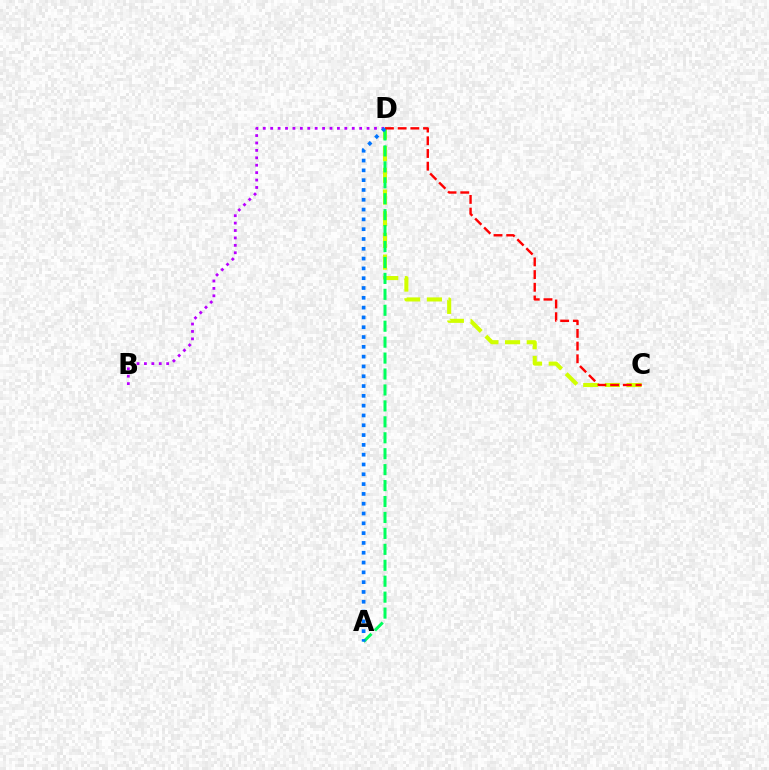{('B', 'D'): [{'color': '#b900ff', 'line_style': 'dotted', 'thickness': 2.01}], ('C', 'D'): [{'color': '#d1ff00', 'line_style': 'dashed', 'thickness': 2.95}, {'color': '#ff0000', 'line_style': 'dashed', 'thickness': 1.72}], ('A', 'D'): [{'color': '#00ff5c', 'line_style': 'dashed', 'thickness': 2.17}, {'color': '#0074ff', 'line_style': 'dotted', 'thickness': 2.66}]}